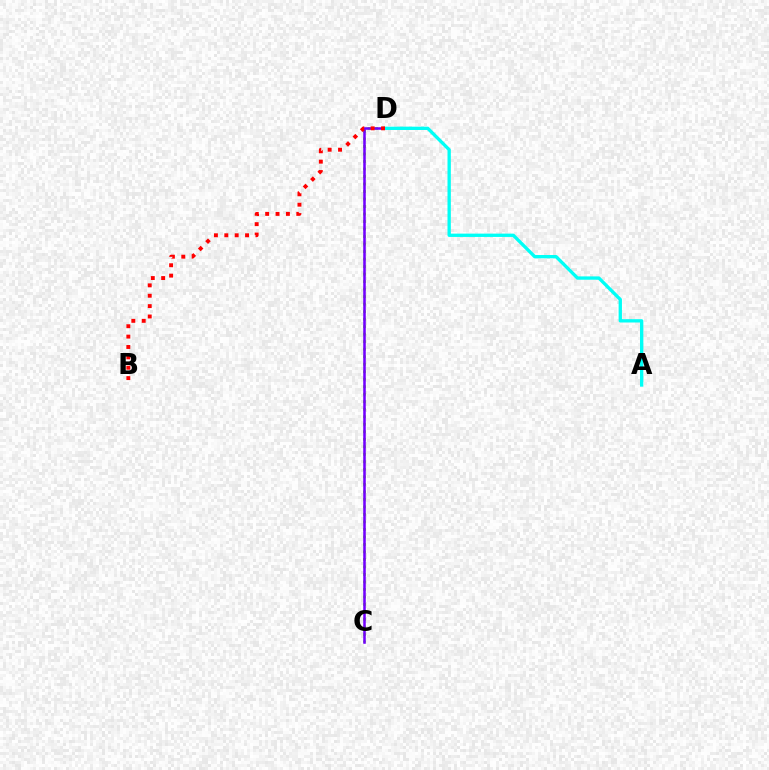{('C', 'D'): [{'color': '#84ff00', 'line_style': 'dotted', 'thickness': 2.04}, {'color': '#7200ff', 'line_style': 'solid', 'thickness': 1.84}], ('A', 'D'): [{'color': '#00fff6', 'line_style': 'solid', 'thickness': 2.39}], ('B', 'D'): [{'color': '#ff0000', 'line_style': 'dotted', 'thickness': 2.82}]}